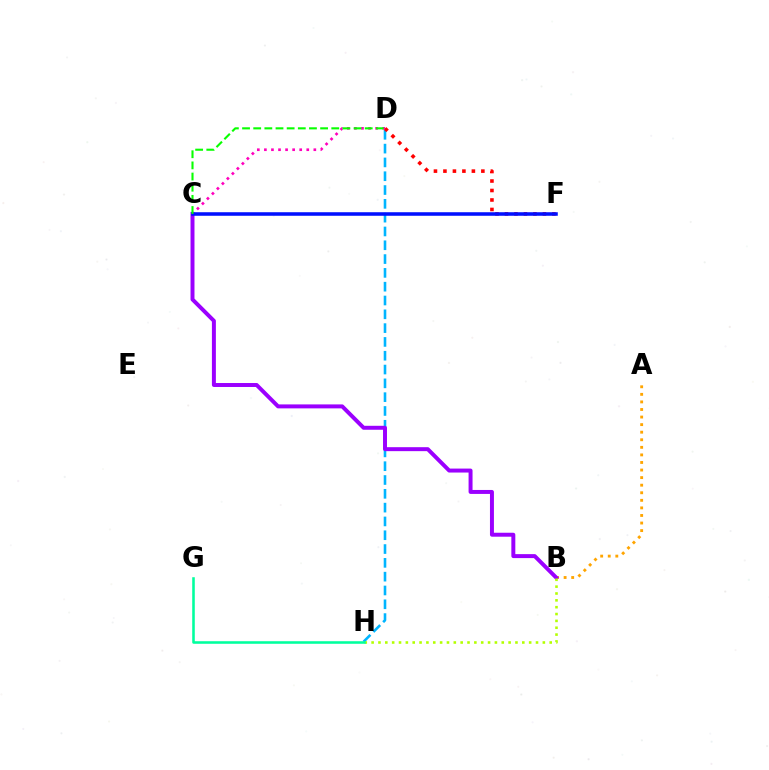{('A', 'B'): [{'color': '#ffa500', 'line_style': 'dotted', 'thickness': 2.06}], ('D', 'H'): [{'color': '#00b5ff', 'line_style': 'dashed', 'thickness': 1.88}], ('B', 'C'): [{'color': '#9b00ff', 'line_style': 'solid', 'thickness': 2.85}], ('D', 'F'): [{'color': '#ff0000', 'line_style': 'dotted', 'thickness': 2.58}], ('C', 'D'): [{'color': '#ff00bd', 'line_style': 'dotted', 'thickness': 1.92}, {'color': '#08ff00', 'line_style': 'dashed', 'thickness': 1.51}], ('C', 'F'): [{'color': '#0010ff', 'line_style': 'solid', 'thickness': 2.55}], ('B', 'H'): [{'color': '#b3ff00', 'line_style': 'dotted', 'thickness': 1.86}], ('G', 'H'): [{'color': '#00ff9d', 'line_style': 'solid', 'thickness': 1.84}]}